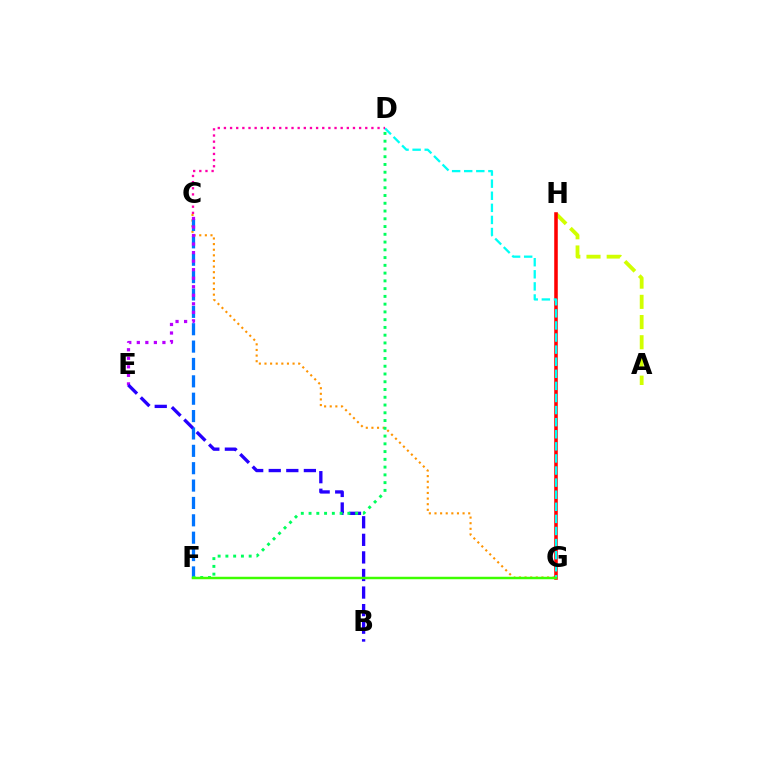{('C', 'G'): [{'color': '#ff9400', 'line_style': 'dotted', 'thickness': 1.53}], ('C', 'F'): [{'color': '#0074ff', 'line_style': 'dashed', 'thickness': 2.36}], ('A', 'H'): [{'color': '#d1ff00', 'line_style': 'dashed', 'thickness': 2.74}], ('G', 'H'): [{'color': '#ff0000', 'line_style': 'solid', 'thickness': 2.56}], ('C', 'E'): [{'color': '#b900ff', 'line_style': 'dotted', 'thickness': 2.32}], ('B', 'E'): [{'color': '#2500ff', 'line_style': 'dashed', 'thickness': 2.39}], ('D', 'G'): [{'color': '#00fff6', 'line_style': 'dashed', 'thickness': 1.64}], ('C', 'D'): [{'color': '#ff00ac', 'line_style': 'dotted', 'thickness': 1.67}], ('D', 'F'): [{'color': '#00ff5c', 'line_style': 'dotted', 'thickness': 2.11}], ('F', 'G'): [{'color': '#3dff00', 'line_style': 'solid', 'thickness': 1.77}]}